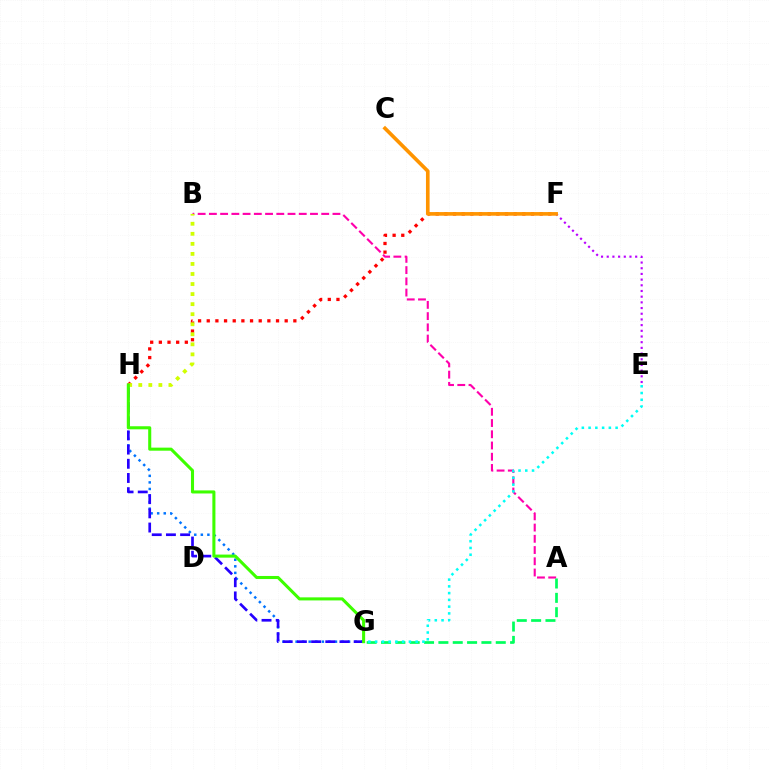{('F', 'H'): [{'color': '#ff0000', 'line_style': 'dotted', 'thickness': 2.35}], ('E', 'F'): [{'color': '#b900ff', 'line_style': 'dotted', 'thickness': 1.55}], ('A', 'B'): [{'color': '#ff00ac', 'line_style': 'dashed', 'thickness': 1.53}], ('G', 'H'): [{'color': '#0074ff', 'line_style': 'dotted', 'thickness': 1.78}, {'color': '#2500ff', 'line_style': 'dashed', 'thickness': 1.93}, {'color': '#3dff00', 'line_style': 'solid', 'thickness': 2.2}], ('A', 'G'): [{'color': '#00ff5c', 'line_style': 'dashed', 'thickness': 1.95}], ('E', 'G'): [{'color': '#00fff6', 'line_style': 'dotted', 'thickness': 1.83}], ('B', 'H'): [{'color': '#d1ff00', 'line_style': 'dotted', 'thickness': 2.73}], ('C', 'F'): [{'color': '#ff9400', 'line_style': 'solid', 'thickness': 2.62}]}